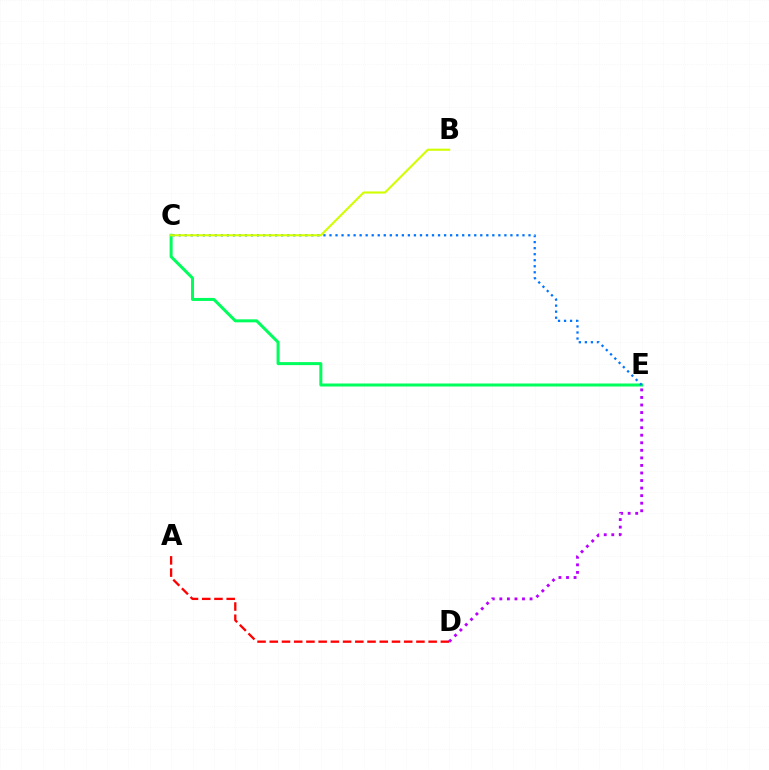{('A', 'D'): [{'color': '#ff0000', 'line_style': 'dashed', 'thickness': 1.66}], ('C', 'E'): [{'color': '#00ff5c', 'line_style': 'solid', 'thickness': 2.17}, {'color': '#0074ff', 'line_style': 'dotted', 'thickness': 1.64}], ('D', 'E'): [{'color': '#b900ff', 'line_style': 'dotted', 'thickness': 2.05}], ('B', 'C'): [{'color': '#d1ff00', 'line_style': 'solid', 'thickness': 1.52}]}